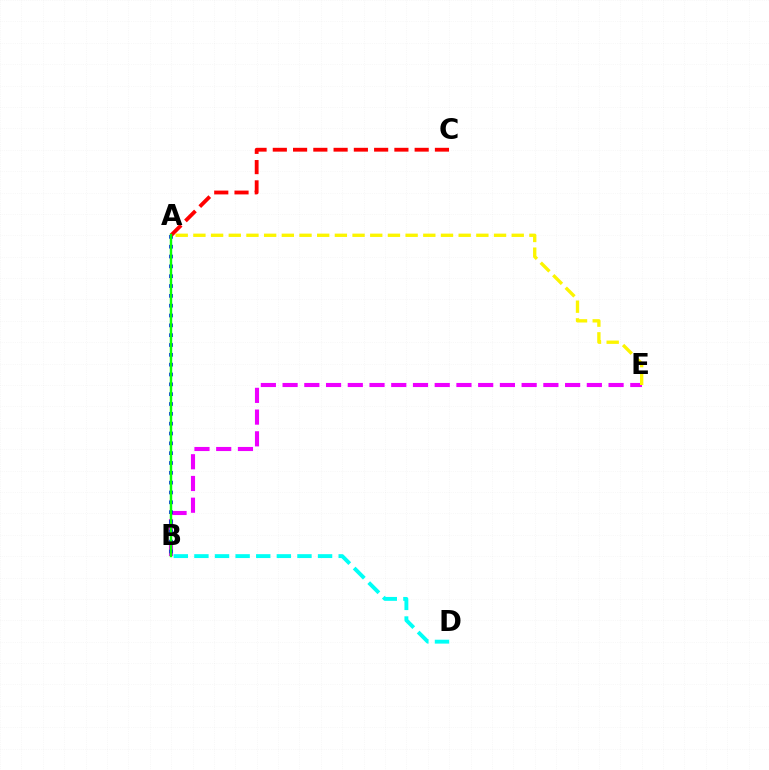{('B', 'E'): [{'color': '#ee00ff', 'line_style': 'dashed', 'thickness': 2.95}], ('A', 'B'): [{'color': '#0010ff', 'line_style': 'dotted', 'thickness': 2.67}, {'color': '#08ff00', 'line_style': 'solid', 'thickness': 1.76}], ('B', 'D'): [{'color': '#00fff6', 'line_style': 'dashed', 'thickness': 2.8}], ('A', 'C'): [{'color': '#ff0000', 'line_style': 'dashed', 'thickness': 2.75}], ('A', 'E'): [{'color': '#fcf500', 'line_style': 'dashed', 'thickness': 2.4}]}